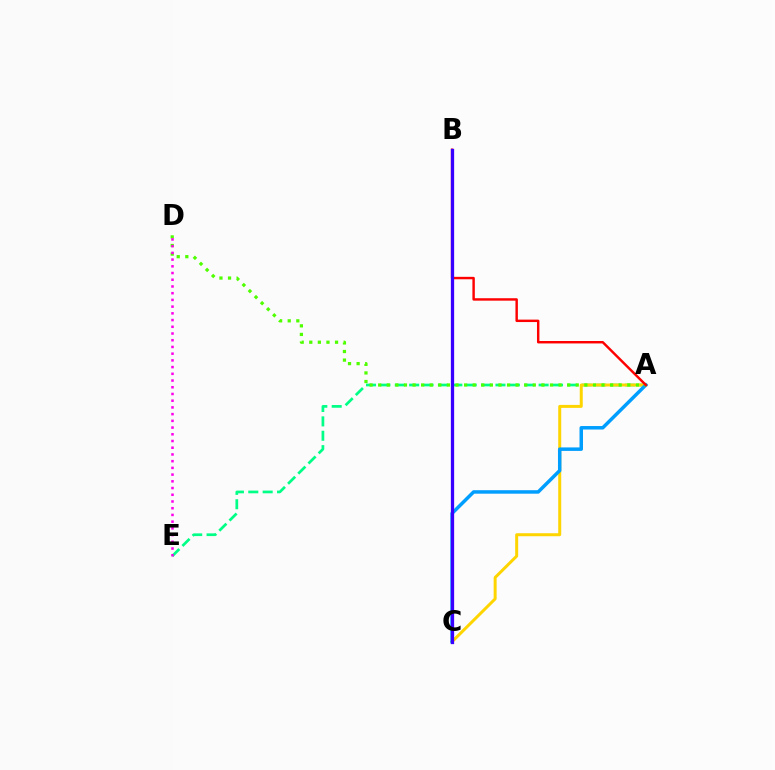{('A', 'E'): [{'color': '#00ff86', 'line_style': 'dashed', 'thickness': 1.95}], ('A', 'C'): [{'color': '#ffd500', 'line_style': 'solid', 'thickness': 2.15}, {'color': '#009eff', 'line_style': 'solid', 'thickness': 2.51}], ('A', 'D'): [{'color': '#4fff00', 'line_style': 'dotted', 'thickness': 2.33}], ('A', 'B'): [{'color': '#ff0000', 'line_style': 'solid', 'thickness': 1.75}], ('B', 'C'): [{'color': '#3700ff', 'line_style': 'solid', 'thickness': 2.36}], ('D', 'E'): [{'color': '#ff00ed', 'line_style': 'dotted', 'thickness': 1.83}]}